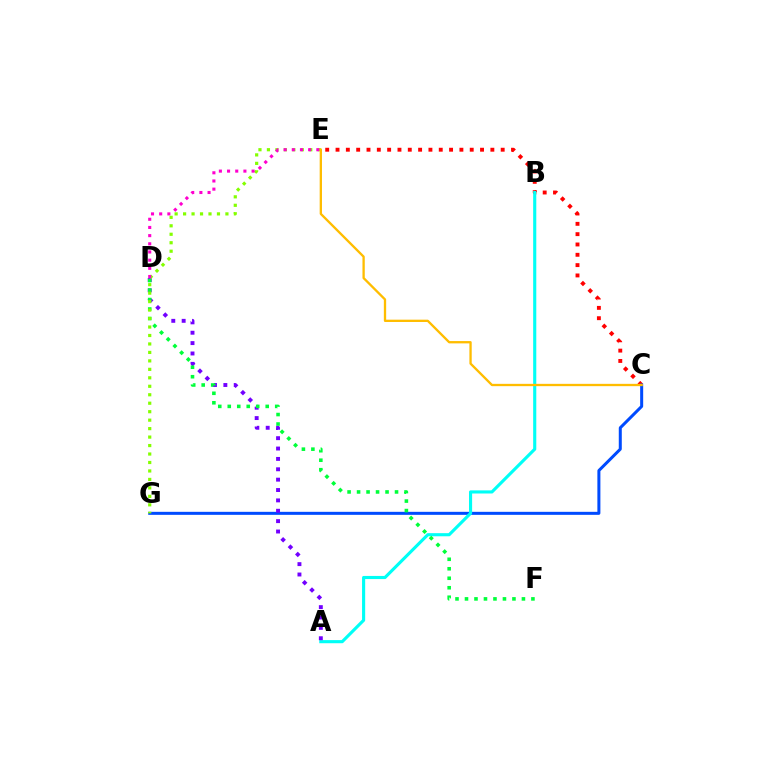{('C', 'E'): [{'color': '#ff0000', 'line_style': 'dotted', 'thickness': 2.8}, {'color': '#ffbd00', 'line_style': 'solid', 'thickness': 1.66}], ('C', 'G'): [{'color': '#004bff', 'line_style': 'solid', 'thickness': 2.17}], ('A', 'B'): [{'color': '#00fff6', 'line_style': 'solid', 'thickness': 2.25}], ('A', 'D'): [{'color': '#7200ff', 'line_style': 'dotted', 'thickness': 2.82}], ('D', 'F'): [{'color': '#00ff39', 'line_style': 'dotted', 'thickness': 2.58}], ('E', 'G'): [{'color': '#84ff00', 'line_style': 'dotted', 'thickness': 2.3}], ('D', 'E'): [{'color': '#ff00cf', 'line_style': 'dotted', 'thickness': 2.22}]}